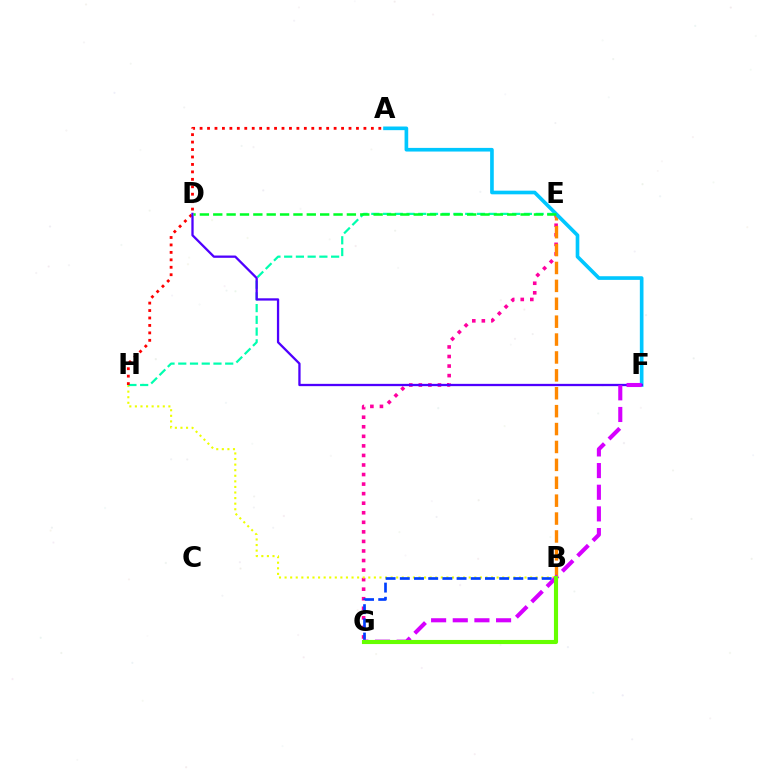{('E', 'G'): [{'color': '#ff00a0', 'line_style': 'dotted', 'thickness': 2.6}], ('B', 'E'): [{'color': '#ff8800', 'line_style': 'dashed', 'thickness': 2.43}], ('B', 'H'): [{'color': '#eeff00', 'line_style': 'dotted', 'thickness': 1.52}], ('A', 'F'): [{'color': '#00c7ff', 'line_style': 'solid', 'thickness': 2.63}], ('E', 'H'): [{'color': '#00ffaf', 'line_style': 'dashed', 'thickness': 1.59}], ('A', 'H'): [{'color': '#ff0000', 'line_style': 'dotted', 'thickness': 2.02}], ('D', 'F'): [{'color': '#4f00ff', 'line_style': 'solid', 'thickness': 1.65}], ('B', 'G'): [{'color': '#003fff', 'line_style': 'dashed', 'thickness': 1.93}, {'color': '#66ff00', 'line_style': 'solid', 'thickness': 2.96}], ('F', 'G'): [{'color': '#d600ff', 'line_style': 'dashed', 'thickness': 2.94}], ('D', 'E'): [{'color': '#00ff27', 'line_style': 'dashed', 'thickness': 1.82}]}